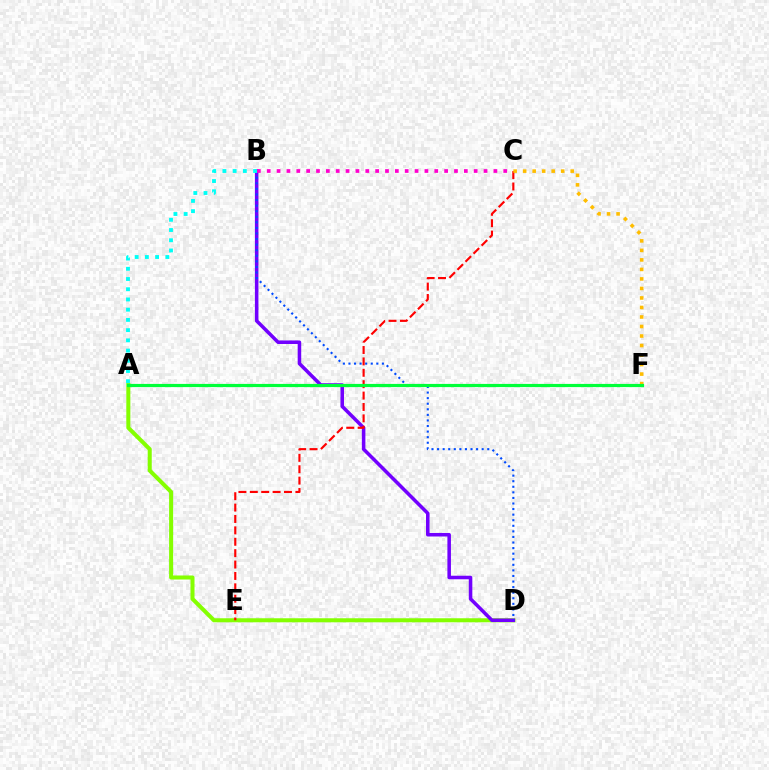{('A', 'D'): [{'color': '#84ff00', 'line_style': 'solid', 'thickness': 2.9}], ('B', 'D'): [{'color': '#7200ff', 'line_style': 'solid', 'thickness': 2.55}, {'color': '#004bff', 'line_style': 'dotted', 'thickness': 1.51}], ('A', 'B'): [{'color': '#00fff6', 'line_style': 'dotted', 'thickness': 2.78}], ('B', 'C'): [{'color': '#ff00cf', 'line_style': 'dotted', 'thickness': 2.68}], ('C', 'E'): [{'color': '#ff0000', 'line_style': 'dashed', 'thickness': 1.55}], ('C', 'F'): [{'color': '#ffbd00', 'line_style': 'dotted', 'thickness': 2.58}], ('A', 'F'): [{'color': '#00ff39', 'line_style': 'solid', 'thickness': 2.29}]}